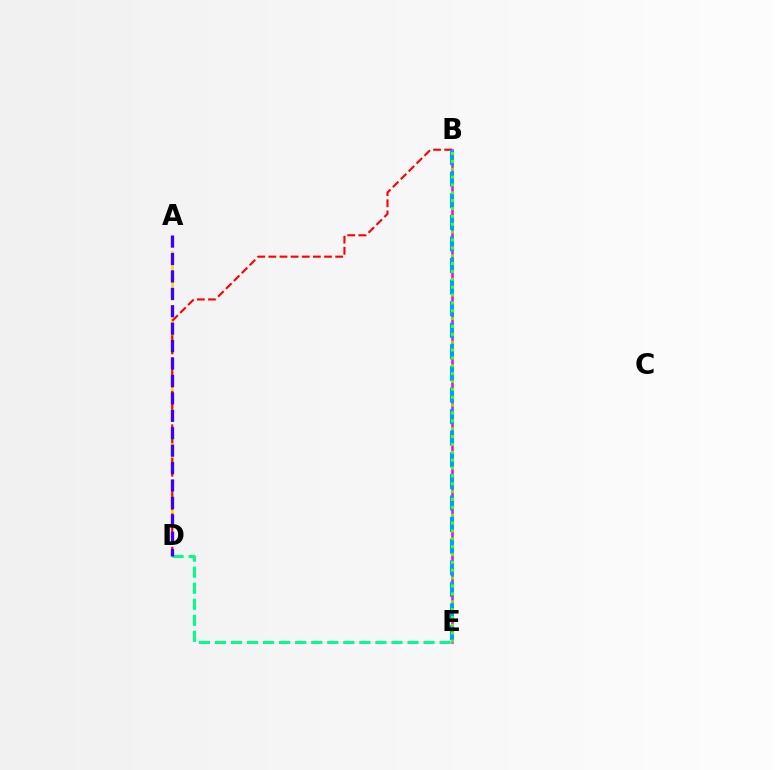{('A', 'D'): [{'color': '#ffd500', 'line_style': 'dashed', 'thickness': 1.83}, {'color': '#3700ff', 'line_style': 'dashed', 'thickness': 2.37}], ('B', 'D'): [{'color': '#ff0000', 'line_style': 'dashed', 'thickness': 1.51}], ('B', 'E'): [{'color': '#ff00ed', 'line_style': 'solid', 'thickness': 1.84}, {'color': '#009eff', 'line_style': 'dashed', 'thickness': 2.93}, {'color': '#4fff00', 'line_style': 'dotted', 'thickness': 2.14}], ('D', 'E'): [{'color': '#00ff86', 'line_style': 'dashed', 'thickness': 2.18}]}